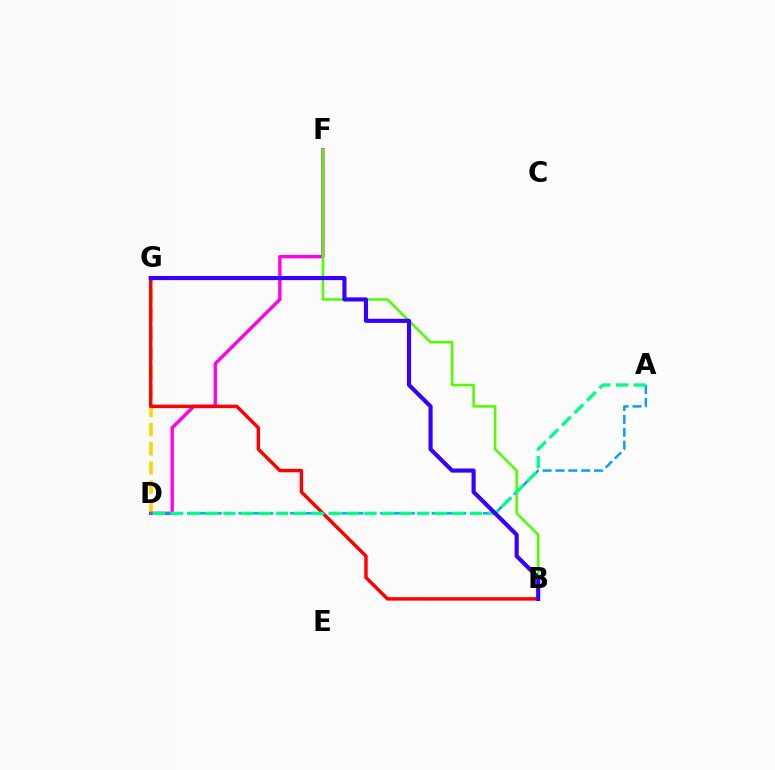{('D', 'G'): [{'color': '#ffd500', 'line_style': 'dashed', 'thickness': 2.6}], ('D', 'F'): [{'color': '#ff00ed', 'line_style': 'solid', 'thickness': 2.42}], ('B', 'F'): [{'color': '#4fff00', 'line_style': 'solid', 'thickness': 1.84}], ('B', 'G'): [{'color': '#ff0000', 'line_style': 'solid', 'thickness': 2.49}, {'color': '#3700ff', 'line_style': 'solid', 'thickness': 2.98}], ('A', 'D'): [{'color': '#009eff', 'line_style': 'dashed', 'thickness': 1.75}, {'color': '#00ff86', 'line_style': 'dashed', 'thickness': 2.39}]}